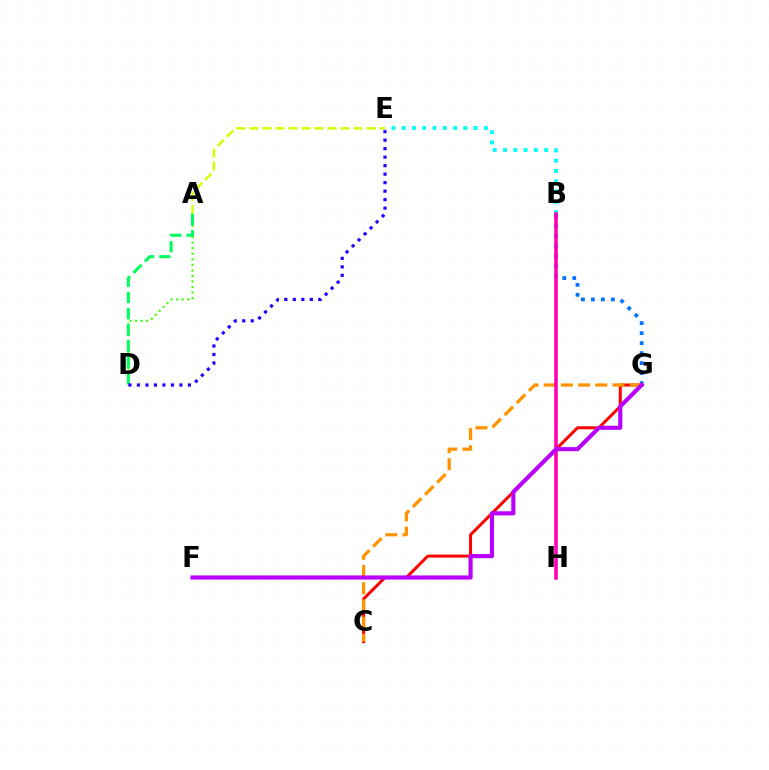{('B', 'G'): [{'color': '#0074ff', 'line_style': 'dotted', 'thickness': 2.72}], ('A', 'E'): [{'color': '#d1ff00', 'line_style': 'dashed', 'thickness': 1.77}], ('A', 'D'): [{'color': '#3dff00', 'line_style': 'dotted', 'thickness': 1.51}, {'color': '#00ff5c', 'line_style': 'dashed', 'thickness': 2.2}], ('B', 'E'): [{'color': '#00fff6', 'line_style': 'dotted', 'thickness': 2.79}], ('C', 'G'): [{'color': '#ff0000', 'line_style': 'solid', 'thickness': 2.16}, {'color': '#ff9400', 'line_style': 'dashed', 'thickness': 2.34}], ('B', 'H'): [{'color': '#ff00ac', 'line_style': 'solid', 'thickness': 2.56}], ('D', 'E'): [{'color': '#2500ff', 'line_style': 'dotted', 'thickness': 2.31}], ('F', 'G'): [{'color': '#b900ff', 'line_style': 'solid', 'thickness': 2.97}]}